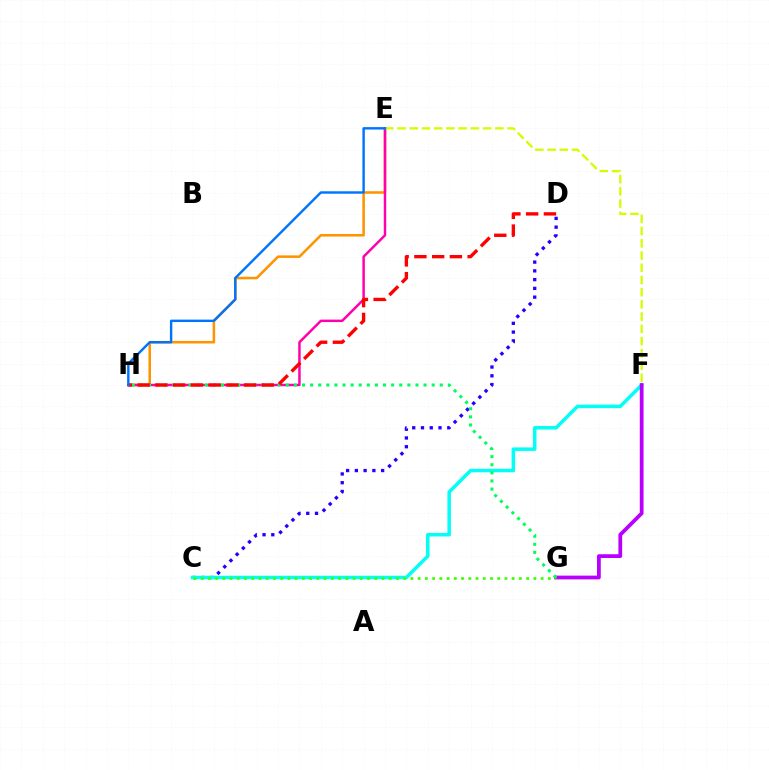{('C', 'D'): [{'color': '#2500ff', 'line_style': 'dotted', 'thickness': 2.38}], ('C', 'F'): [{'color': '#00fff6', 'line_style': 'solid', 'thickness': 2.52}], ('E', 'H'): [{'color': '#ff9400', 'line_style': 'solid', 'thickness': 1.84}, {'color': '#ff00ac', 'line_style': 'solid', 'thickness': 1.78}, {'color': '#0074ff', 'line_style': 'solid', 'thickness': 1.74}], ('E', 'F'): [{'color': '#d1ff00', 'line_style': 'dashed', 'thickness': 1.66}], ('F', 'G'): [{'color': '#b900ff', 'line_style': 'solid', 'thickness': 2.71}], ('G', 'H'): [{'color': '#00ff5c', 'line_style': 'dotted', 'thickness': 2.2}], ('D', 'H'): [{'color': '#ff0000', 'line_style': 'dashed', 'thickness': 2.41}], ('C', 'G'): [{'color': '#3dff00', 'line_style': 'dotted', 'thickness': 1.97}]}